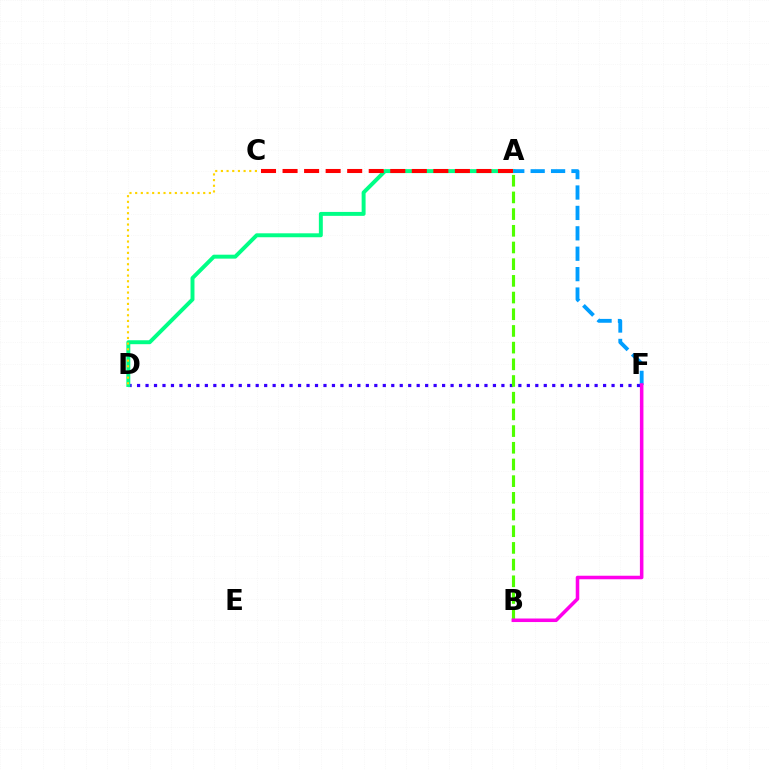{('D', 'F'): [{'color': '#3700ff', 'line_style': 'dotted', 'thickness': 2.3}], ('A', 'D'): [{'color': '#00ff86', 'line_style': 'solid', 'thickness': 2.84}], ('A', 'B'): [{'color': '#4fff00', 'line_style': 'dashed', 'thickness': 2.27}], ('A', 'C'): [{'color': '#ff0000', 'line_style': 'dashed', 'thickness': 2.93}], ('A', 'F'): [{'color': '#009eff', 'line_style': 'dashed', 'thickness': 2.77}], ('C', 'D'): [{'color': '#ffd500', 'line_style': 'dotted', 'thickness': 1.54}], ('B', 'F'): [{'color': '#ff00ed', 'line_style': 'solid', 'thickness': 2.55}]}